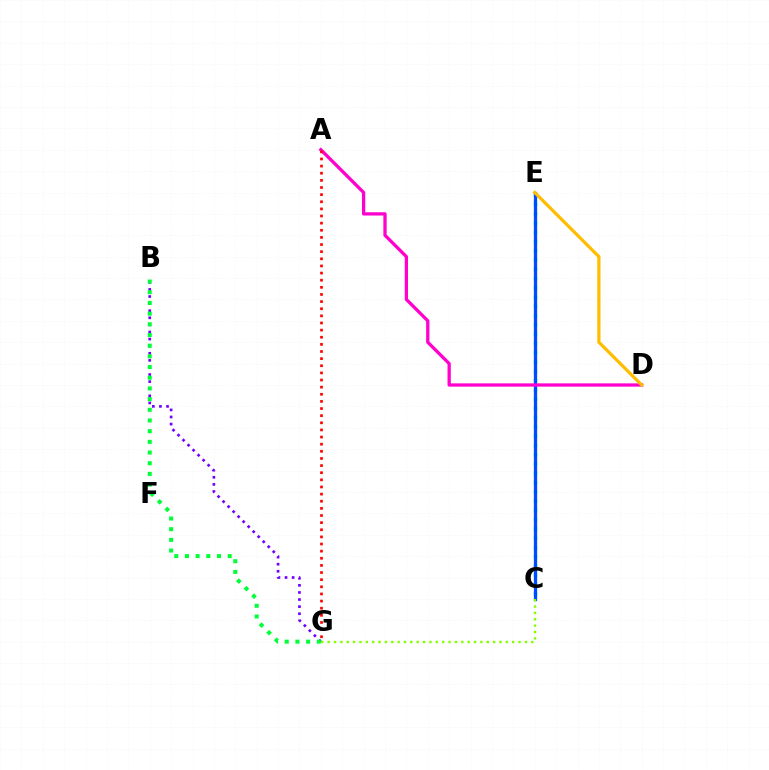{('C', 'E'): [{'color': '#00fff6', 'line_style': 'dotted', 'thickness': 2.52}, {'color': '#004bff', 'line_style': 'solid', 'thickness': 2.35}], ('B', 'G'): [{'color': '#7200ff', 'line_style': 'dotted', 'thickness': 1.93}, {'color': '#00ff39', 'line_style': 'dotted', 'thickness': 2.9}], ('A', 'D'): [{'color': '#ff00cf', 'line_style': 'solid', 'thickness': 2.36}], ('A', 'G'): [{'color': '#ff0000', 'line_style': 'dotted', 'thickness': 1.94}], ('C', 'G'): [{'color': '#84ff00', 'line_style': 'dotted', 'thickness': 1.73}], ('D', 'E'): [{'color': '#ffbd00', 'line_style': 'solid', 'thickness': 2.32}]}